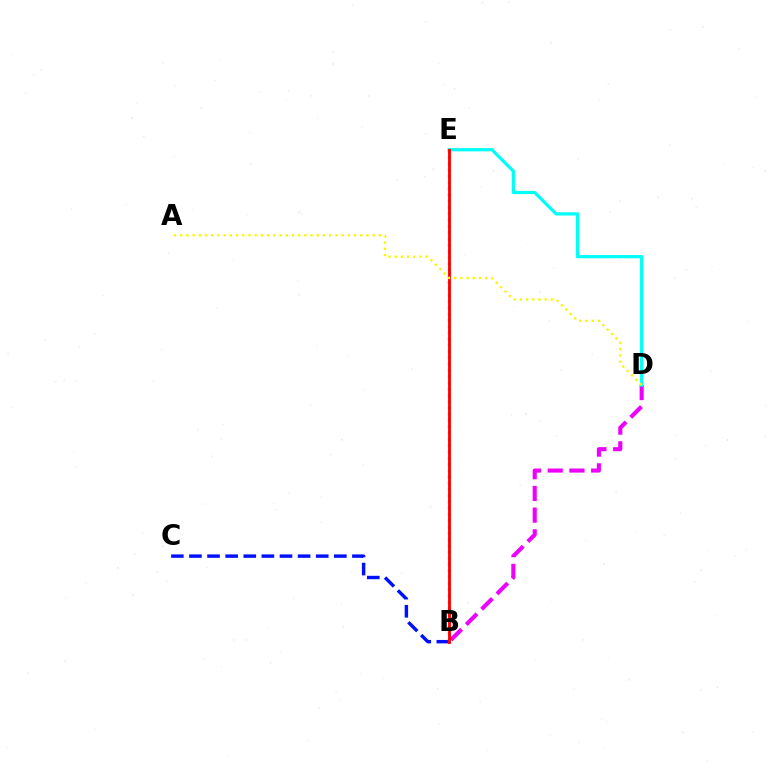{('B', 'C'): [{'color': '#0010ff', 'line_style': 'dashed', 'thickness': 2.46}], ('B', 'E'): [{'color': '#08ff00', 'line_style': 'dotted', 'thickness': 1.7}, {'color': '#ff0000', 'line_style': 'solid', 'thickness': 2.05}], ('B', 'D'): [{'color': '#ee00ff', 'line_style': 'dashed', 'thickness': 2.95}], ('D', 'E'): [{'color': '#00fff6', 'line_style': 'solid', 'thickness': 2.33}], ('A', 'D'): [{'color': '#fcf500', 'line_style': 'dotted', 'thickness': 1.69}]}